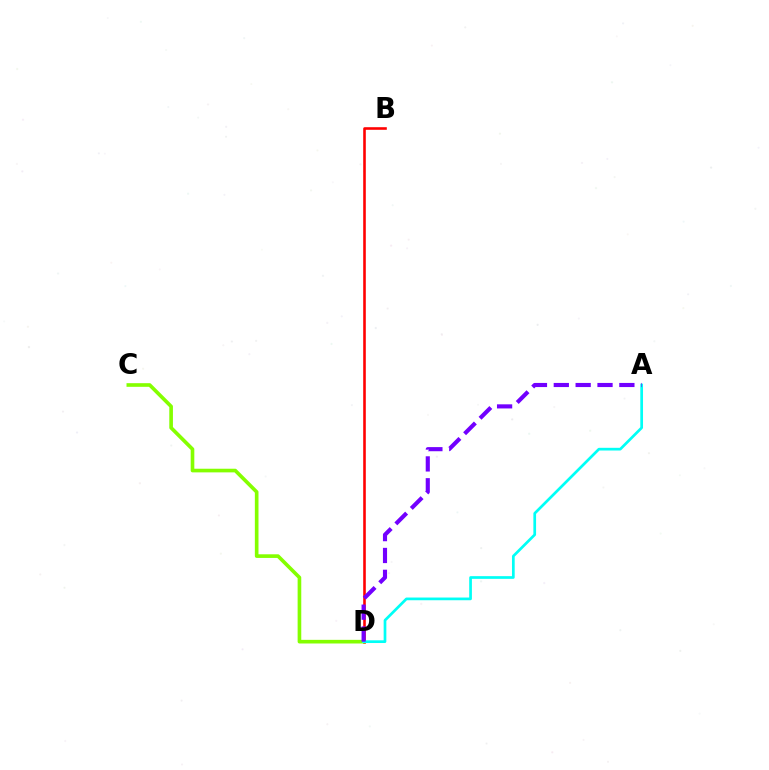{('B', 'D'): [{'color': '#ff0000', 'line_style': 'solid', 'thickness': 1.87}], ('C', 'D'): [{'color': '#84ff00', 'line_style': 'solid', 'thickness': 2.62}], ('A', 'D'): [{'color': '#00fff6', 'line_style': 'solid', 'thickness': 1.95}, {'color': '#7200ff', 'line_style': 'dashed', 'thickness': 2.97}]}